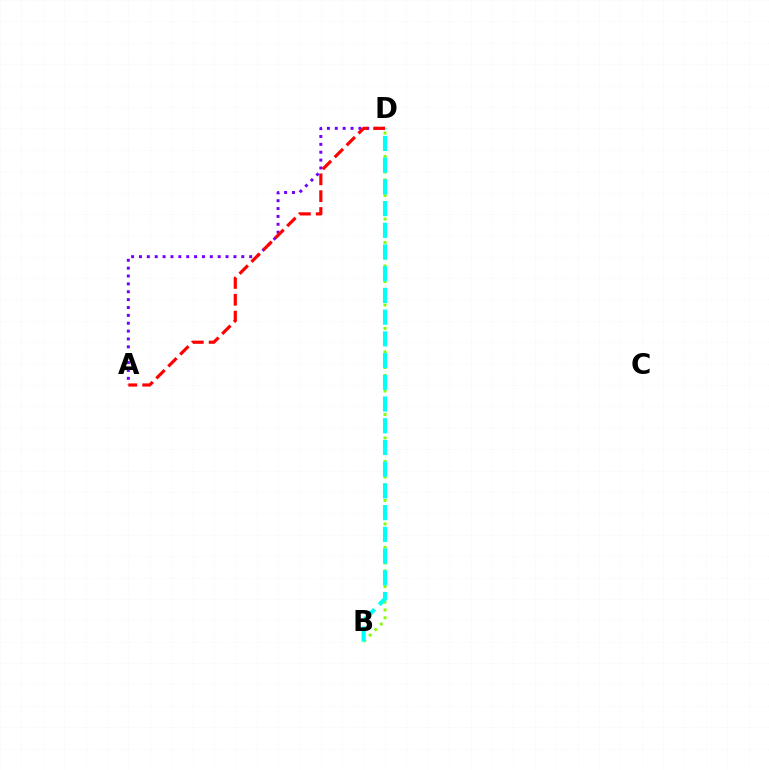{('B', 'D'): [{'color': '#84ff00', 'line_style': 'dotted', 'thickness': 2.12}, {'color': '#00fff6', 'line_style': 'dashed', 'thickness': 2.95}], ('A', 'D'): [{'color': '#7200ff', 'line_style': 'dotted', 'thickness': 2.14}, {'color': '#ff0000', 'line_style': 'dashed', 'thickness': 2.29}]}